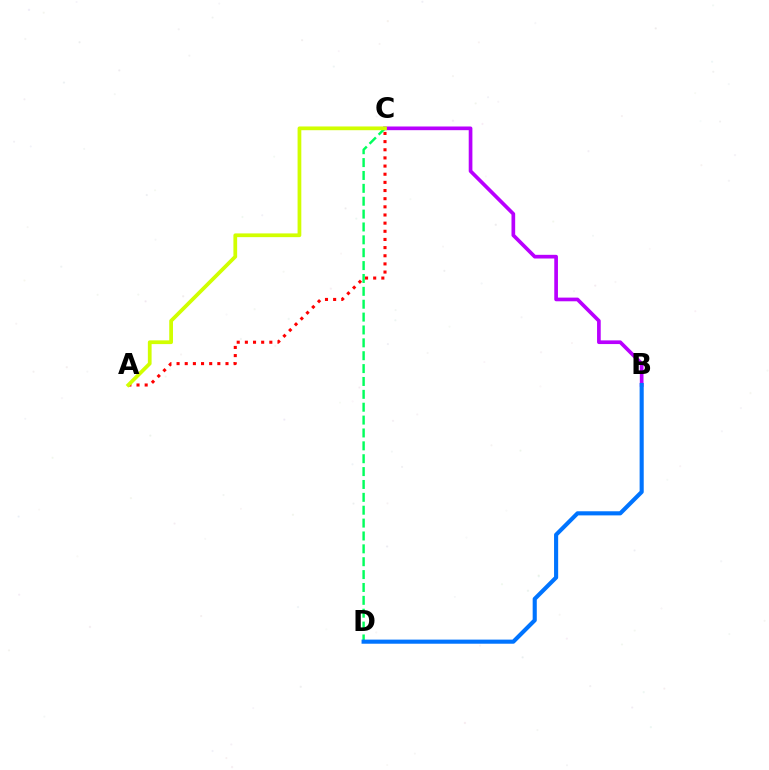{('A', 'C'): [{'color': '#ff0000', 'line_style': 'dotted', 'thickness': 2.22}, {'color': '#d1ff00', 'line_style': 'solid', 'thickness': 2.7}], ('B', 'C'): [{'color': '#b900ff', 'line_style': 'solid', 'thickness': 2.65}], ('C', 'D'): [{'color': '#00ff5c', 'line_style': 'dashed', 'thickness': 1.75}], ('B', 'D'): [{'color': '#0074ff', 'line_style': 'solid', 'thickness': 2.96}]}